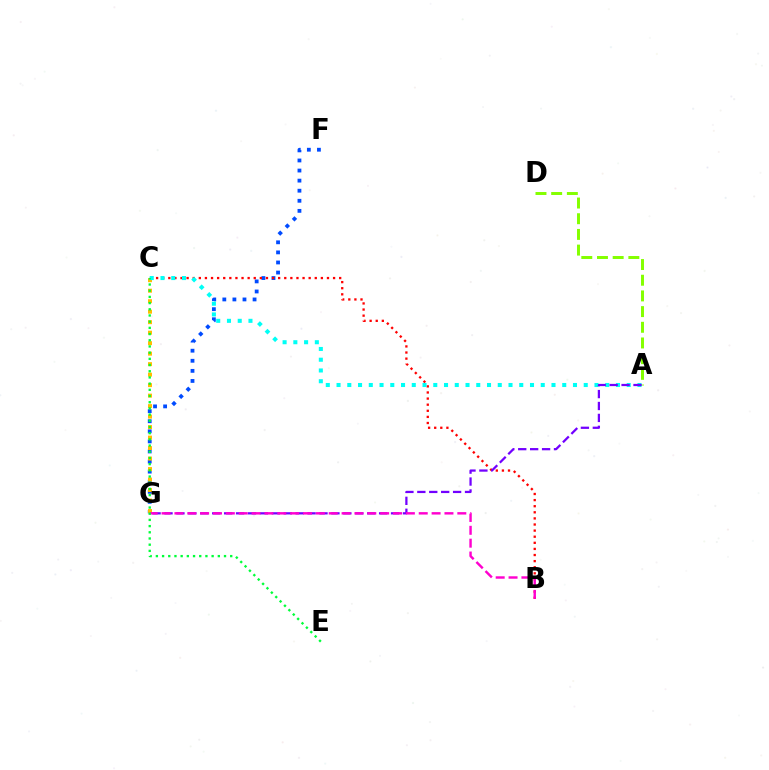{('F', 'G'): [{'color': '#004bff', 'line_style': 'dotted', 'thickness': 2.74}], ('C', 'G'): [{'color': '#ffbd00', 'line_style': 'dotted', 'thickness': 2.85}], ('A', 'D'): [{'color': '#84ff00', 'line_style': 'dashed', 'thickness': 2.13}], ('B', 'C'): [{'color': '#ff0000', 'line_style': 'dotted', 'thickness': 1.66}], ('A', 'C'): [{'color': '#00fff6', 'line_style': 'dotted', 'thickness': 2.92}], ('A', 'G'): [{'color': '#7200ff', 'line_style': 'dashed', 'thickness': 1.62}], ('B', 'G'): [{'color': '#ff00cf', 'line_style': 'dashed', 'thickness': 1.75}], ('C', 'E'): [{'color': '#00ff39', 'line_style': 'dotted', 'thickness': 1.68}]}